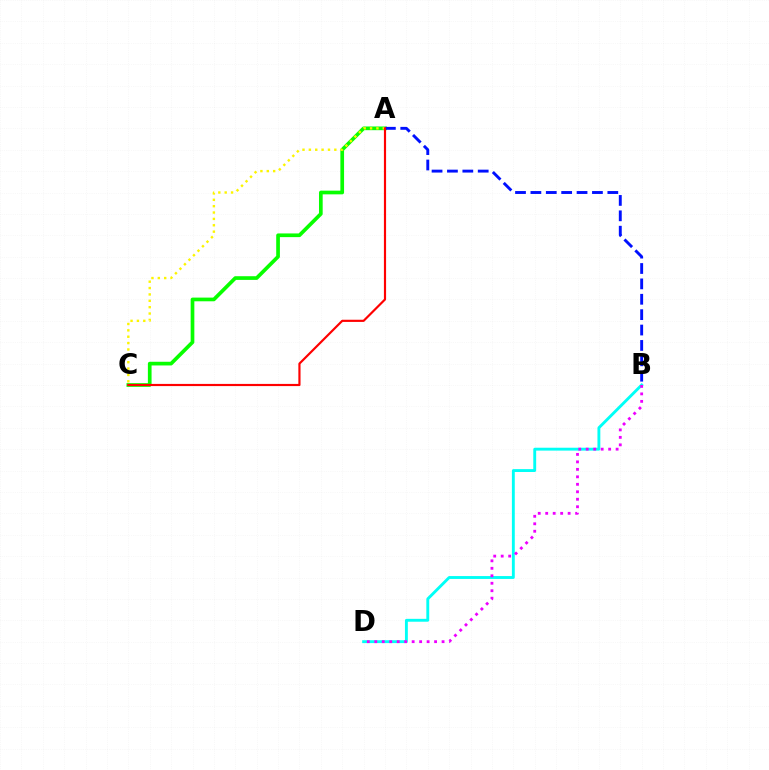{('B', 'D'): [{'color': '#00fff6', 'line_style': 'solid', 'thickness': 2.07}, {'color': '#ee00ff', 'line_style': 'dotted', 'thickness': 2.03}], ('A', 'C'): [{'color': '#08ff00', 'line_style': 'solid', 'thickness': 2.65}, {'color': '#fcf500', 'line_style': 'dotted', 'thickness': 1.73}, {'color': '#ff0000', 'line_style': 'solid', 'thickness': 1.56}], ('A', 'B'): [{'color': '#0010ff', 'line_style': 'dashed', 'thickness': 2.09}]}